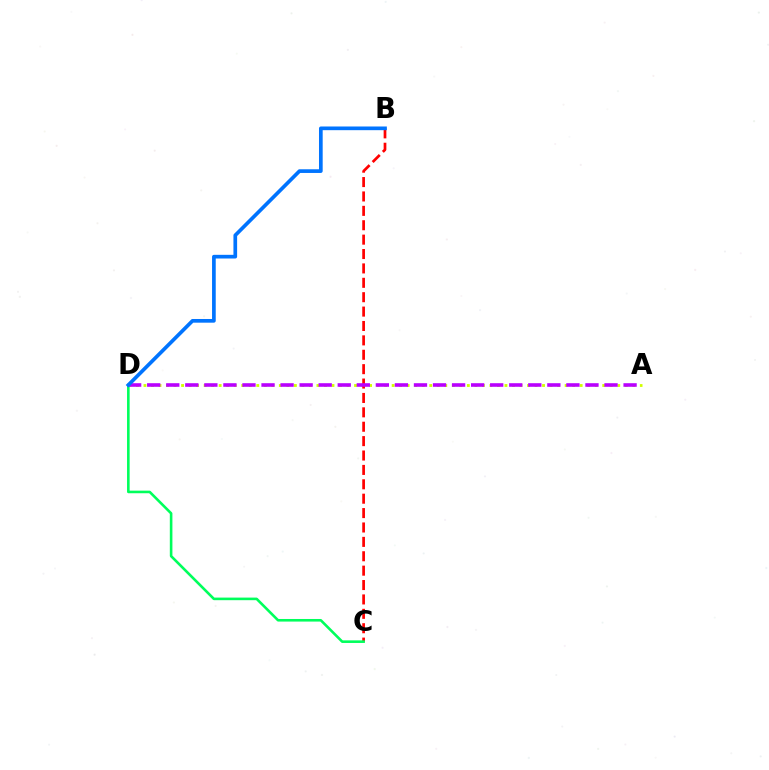{('A', 'D'): [{'color': '#d1ff00', 'line_style': 'dotted', 'thickness': 2.04}, {'color': '#b900ff', 'line_style': 'dashed', 'thickness': 2.59}], ('B', 'C'): [{'color': '#ff0000', 'line_style': 'dashed', 'thickness': 1.96}], ('C', 'D'): [{'color': '#00ff5c', 'line_style': 'solid', 'thickness': 1.87}], ('B', 'D'): [{'color': '#0074ff', 'line_style': 'solid', 'thickness': 2.65}]}